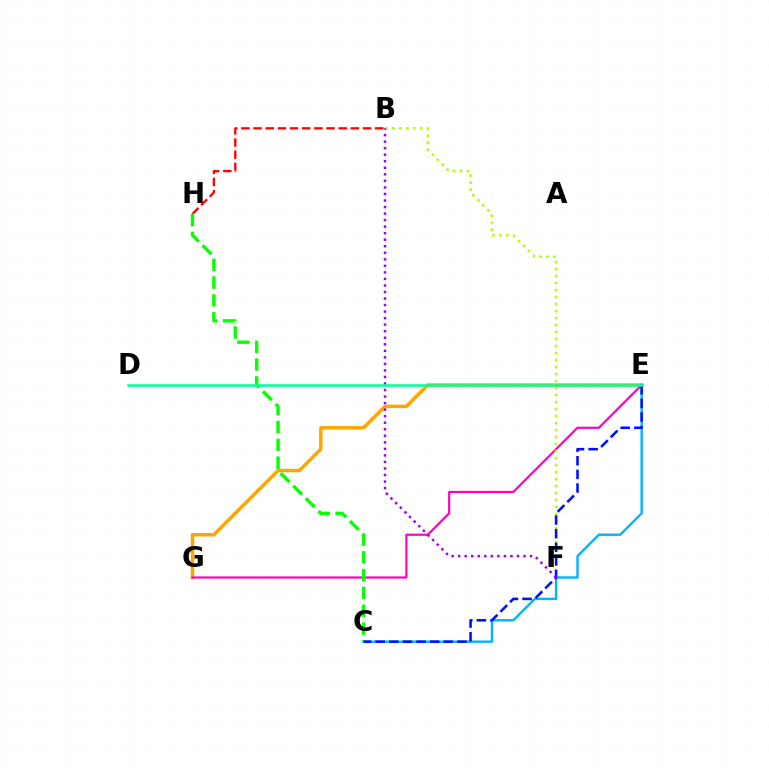{('E', 'G'): [{'color': '#ffa500', 'line_style': 'solid', 'thickness': 2.51}, {'color': '#ff00bd', 'line_style': 'solid', 'thickness': 1.57}], ('C', 'E'): [{'color': '#00b5ff', 'line_style': 'solid', 'thickness': 1.72}, {'color': '#0010ff', 'line_style': 'dashed', 'thickness': 1.85}], ('B', 'H'): [{'color': '#ff0000', 'line_style': 'dashed', 'thickness': 1.65}], ('C', 'H'): [{'color': '#08ff00', 'line_style': 'dashed', 'thickness': 2.42}], ('B', 'F'): [{'color': '#b3ff00', 'line_style': 'dotted', 'thickness': 1.9}, {'color': '#9b00ff', 'line_style': 'dotted', 'thickness': 1.78}], ('D', 'E'): [{'color': '#00ff9d', 'line_style': 'solid', 'thickness': 1.82}]}